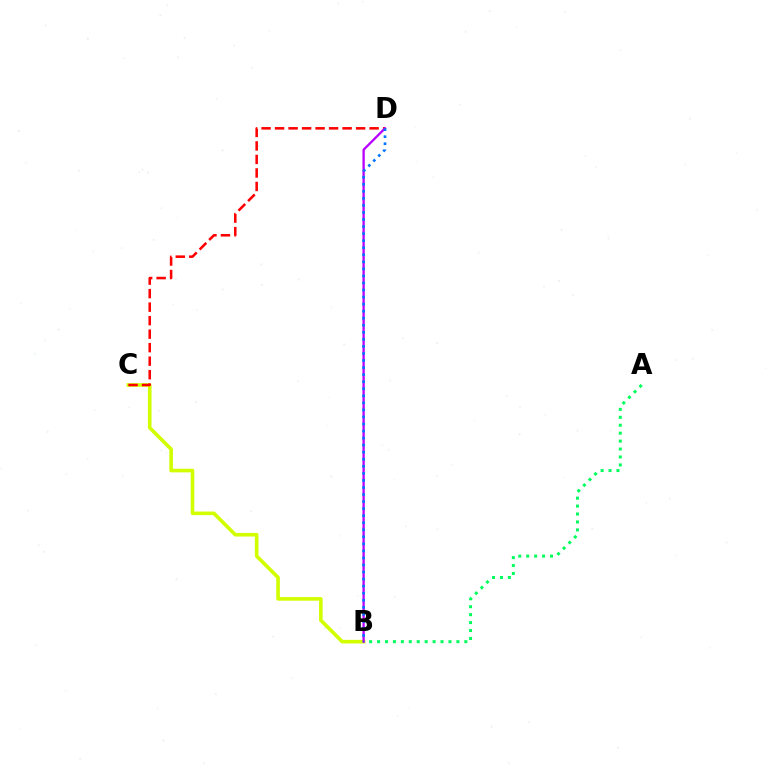{('B', 'C'): [{'color': '#d1ff00', 'line_style': 'solid', 'thickness': 2.6}], ('C', 'D'): [{'color': '#ff0000', 'line_style': 'dashed', 'thickness': 1.83}], ('A', 'B'): [{'color': '#00ff5c', 'line_style': 'dotted', 'thickness': 2.16}], ('B', 'D'): [{'color': '#b900ff', 'line_style': 'solid', 'thickness': 1.66}, {'color': '#0074ff', 'line_style': 'dotted', 'thickness': 1.92}]}